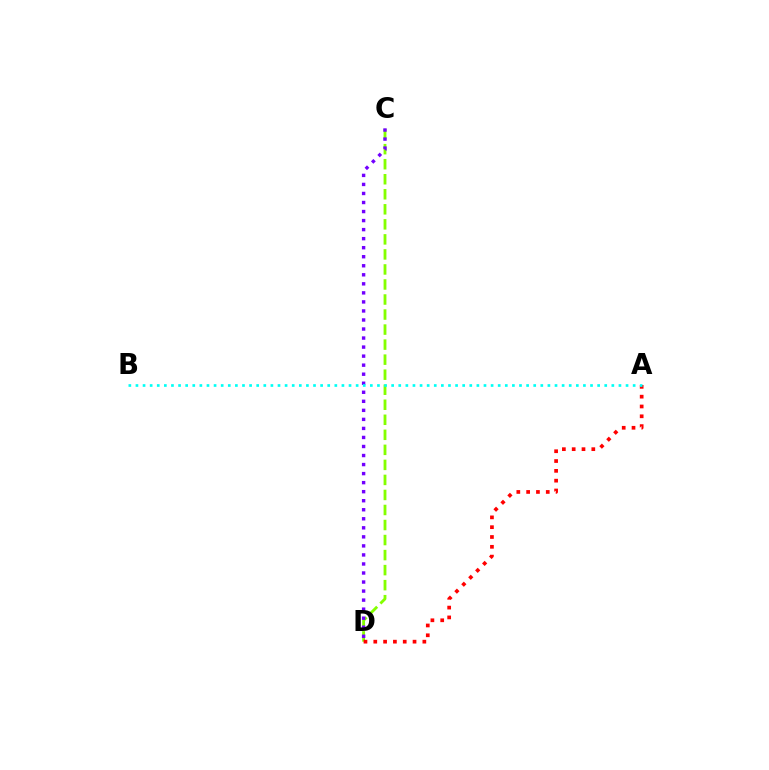{('C', 'D'): [{'color': '#84ff00', 'line_style': 'dashed', 'thickness': 2.04}, {'color': '#7200ff', 'line_style': 'dotted', 'thickness': 2.46}], ('A', 'D'): [{'color': '#ff0000', 'line_style': 'dotted', 'thickness': 2.67}], ('A', 'B'): [{'color': '#00fff6', 'line_style': 'dotted', 'thickness': 1.93}]}